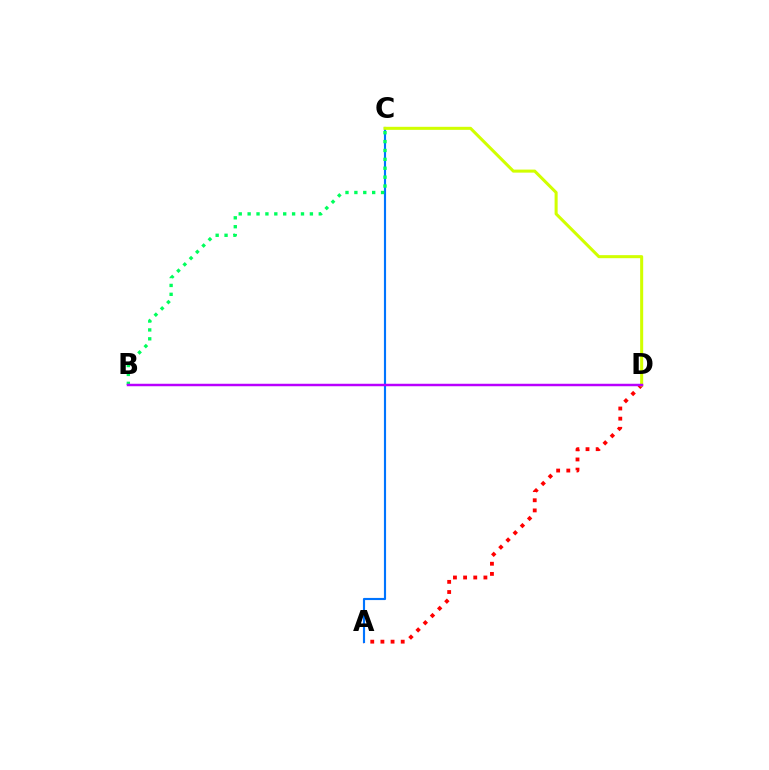{('A', 'D'): [{'color': '#ff0000', 'line_style': 'dotted', 'thickness': 2.76}], ('A', 'C'): [{'color': '#0074ff', 'line_style': 'solid', 'thickness': 1.54}], ('B', 'C'): [{'color': '#00ff5c', 'line_style': 'dotted', 'thickness': 2.42}], ('C', 'D'): [{'color': '#d1ff00', 'line_style': 'solid', 'thickness': 2.19}], ('B', 'D'): [{'color': '#b900ff', 'line_style': 'solid', 'thickness': 1.78}]}